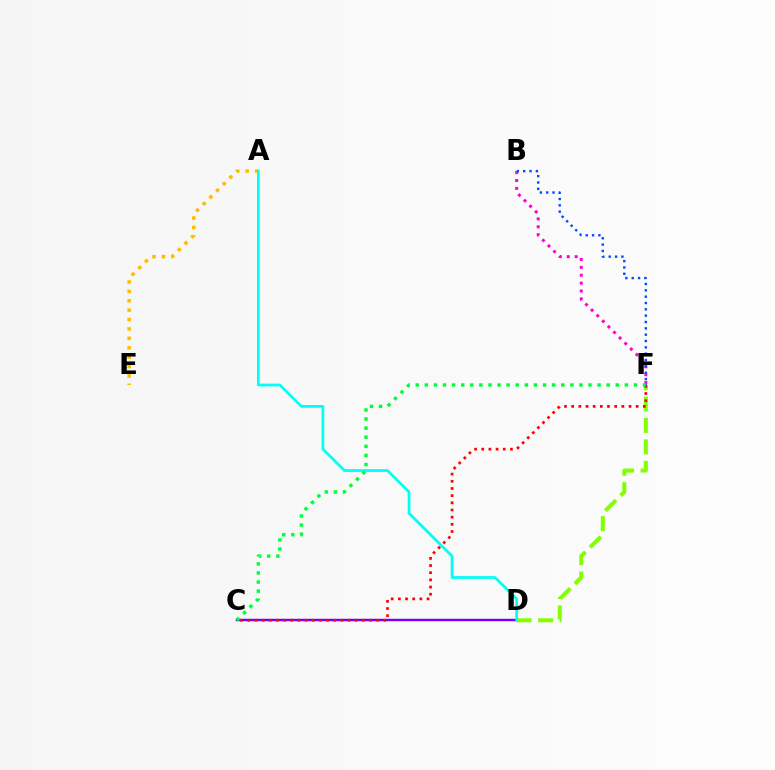{('B', 'F'): [{'color': '#ff00cf', 'line_style': 'dotted', 'thickness': 2.14}, {'color': '#004bff', 'line_style': 'dotted', 'thickness': 1.72}], ('C', 'D'): [{'color': '#7200ff', 'line_style': 'solid', 'thickness': 1.75}], ('A', 'E'): [{'color': '#ffbd00', 'line_style': 'dotted', 'thickness': 2.55}], ('D', 'F'): [{'color': '#84ff00', 'line_style': 'dashed', 'thickness': 2.91}], ('C', 'F'): [{'color': '#ff0000', 'line_style': 'dotted', 'thickness': 1.95}, {'color': '#00ff39', 'line_style': 'dotted', 'thickness': 2.47}], ('A', 'D'): [{'color': '#00fff6', 'line_style': 'solid', 'thickness': 1.97}]}